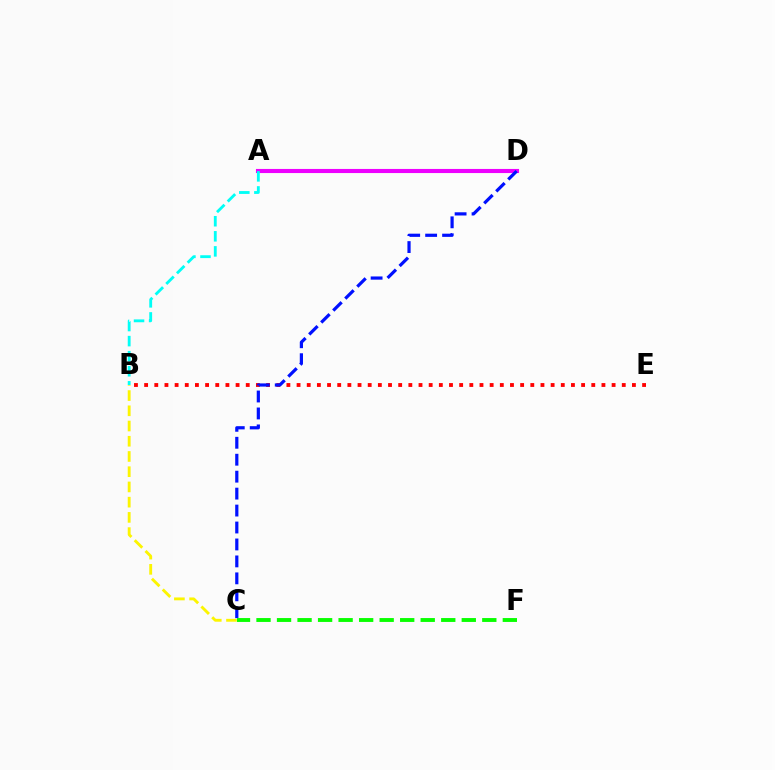{('B', 'E'): [{'color': '#ff0000', 'line_style': 'dotted', 'thickness': 2.76}], ('A', 'D'): [{'color': '#ee00ff', 'line_style': 'solid', 'thickness': 2.96}], ('C', 'D'): [{'color': '#0010ff', 'line_style': 'dashed', 'thickness': 2.3}], ('A', 'B'): [{'color': '#00fff6', 'line_style': 'dashed', 'thickness': 2.05}], ('B', 'C'): [{'color': '#fcf500', 'line_style': 'dashed', 'thickness': 2.07}], ('C', 'F'): [{'color': '#08ff00', 'line_style': 'dashed', 'thickness': 2.79}]}